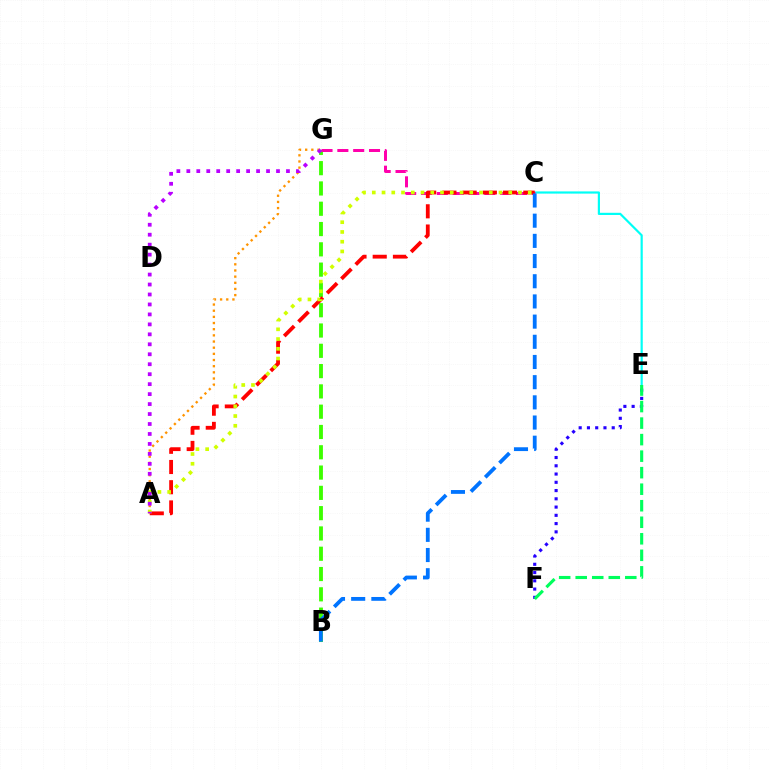{('A', 'G'): [{'color': '#ff9400', 'line_style': 'dotted', 'thickness': 1.67}, {'color': '#b900ff', 'line_style': 'dotted', 'thickness': 2.71}], ('C', 'E'): [{'color': '#00fff6', 'line_style': 'solid', 'thickness': 1.58}], ('B', 'G'): [{'color': '#3dff00', 'line_style': 'dashed', 'thickness': 2.76}], ('C', 'G'): [{'color': '#ff00ac', 'line_style': 'dashed', 'thickness': 2.15}], ('A', 'C'): [{'color': '#ff0000', 'line_style': 'dashed', 'thickness': 2.75}, {'color': '#d1ff00', 'line_style': 'dotted', 'thickness': 2.65}], ('E', 'F'): [{'color': '#2500ff', 'line_style': 'dotted', 'thickness': 2.24}, {'color': '#00ff5c', 'line_style': 'dashed', 'thickness': 2.25}], ('B', 'C'): [{'color': '#0074ff', 'line_style': 'dashed', 'thickness': 2.74}]}